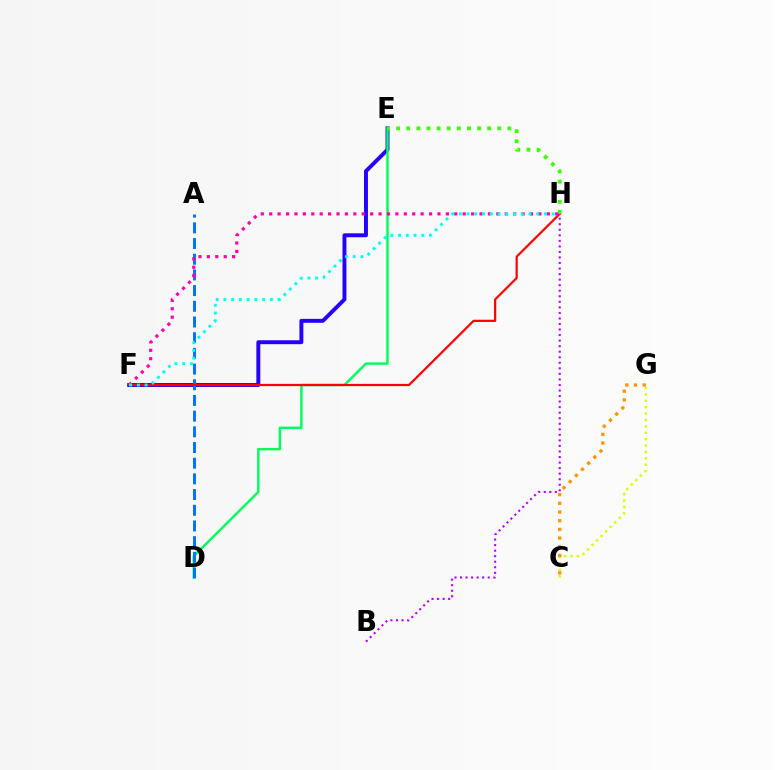{('E', 'F'): [{'color': '#2500ff', 'line_style': 'solid', 'thickness': 2.83}], ('C', 'G'): [{'color': '#d1ff00', 'line_style': 'dotted', 'thickness': 1.74}, {'color': '#ff9400', 'line_style': 'dotted', 'thickness': 2.36}], ('D', 'E'): [{'color': '#00ff5c', 'line_style': 'solid', 'thickness': 1.76}], ('A', 'D'): [{'color': '#0074ff', 'line_style': 'dashed', 'thickness': 2.13}], ('F', 'H'): [{'color': '#ff0000', 'line_style': 'solid', 'thickness': 1.59}, {'color': '#ff00ac', 'line_style': 'dotted', 'thickness': 2.29}, {'color': '#00fff6', 'line_style': 'dotted', 'thickness': 2.1}], ('E', 'H'): [{'color': '#3dff00', 'line_style': 'dotted', 'thickness': 2.75}], ('B', 'H'): [{'color': '#b900ff', 'line_style': 'dotted', 'thickness': 1.51}]}